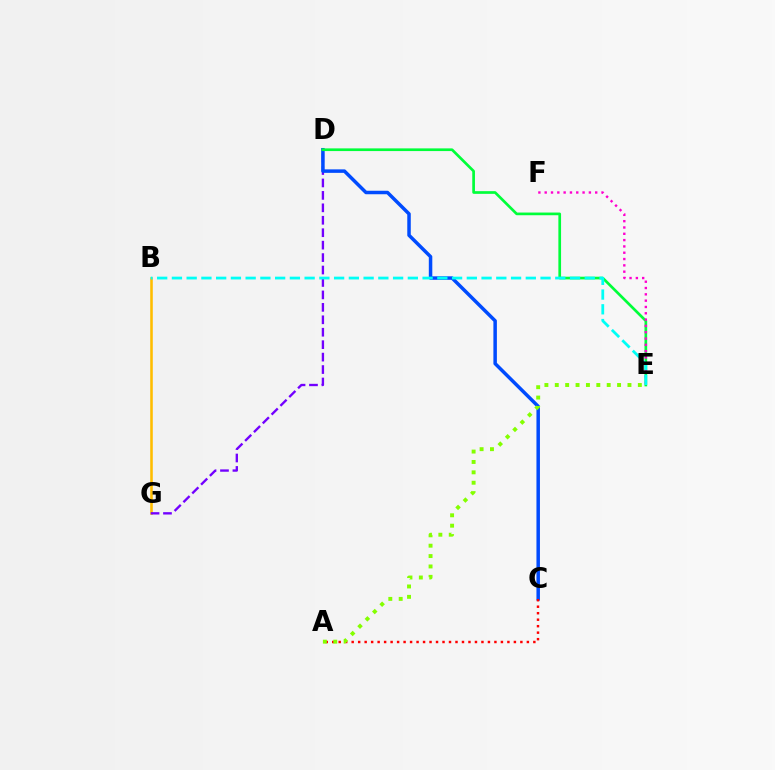{('B', 'G'): [{'color': '#ffbd00', 'line_style': 'solid', 'thickness': 1.85}], ('D', 'G'): [{'color': '#7200ff', 'line_style': 'dashed', 'thickness': 1.69}], ('C', 'D'): [{'color': '#004bff', 'line_style': 'solid', 'thickness': 2.51}], ('D', 'E'): [{'color': '#00ff39', 'line_style': 'solid', 'thickness': 1.94}], ('E', 'F'): [{'color': '#ff00cf', 'line_style': 'dotted', 'thickness': 1.72}], ('B', 'E'): [{'color': '#00fff6', 'line_style': 'dashed', 'thickness': 2.0}], ('A', 'C'): [{'color': '#ff0000', 'line_style': 'dotted', 'thickness': 1.76}], ('A', 'E'): [{'color': '#84ff00', 'line_style': 'dotted', 'thickness': 2.82}]}